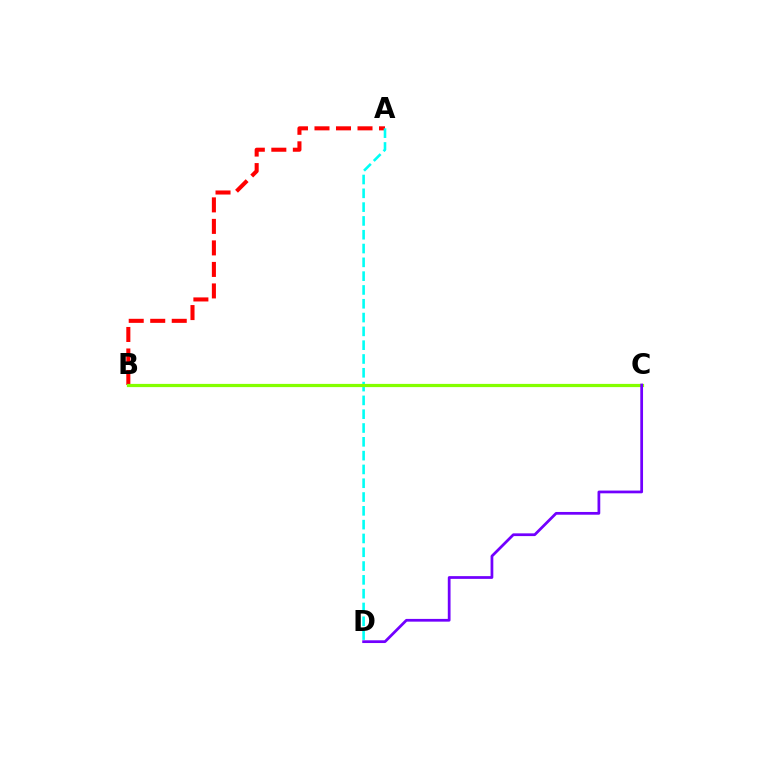{('A', 'B'): [{'color': '#ff0000', 'line_style': 'dashed', 'thickness': 2.92}], ('A', 'D'): [{'color': '#00fff6', 'line_style': 'dashed', 'thickness': 1.88}], ('B', 'C'): [{'color': '#84ff00', 'line_style': 'solid', 'thickness': 2.31}], ('C', 'D'): [{'color': '#7200ff', 'line_style': 'solid', 'thickness': 1.98}]}